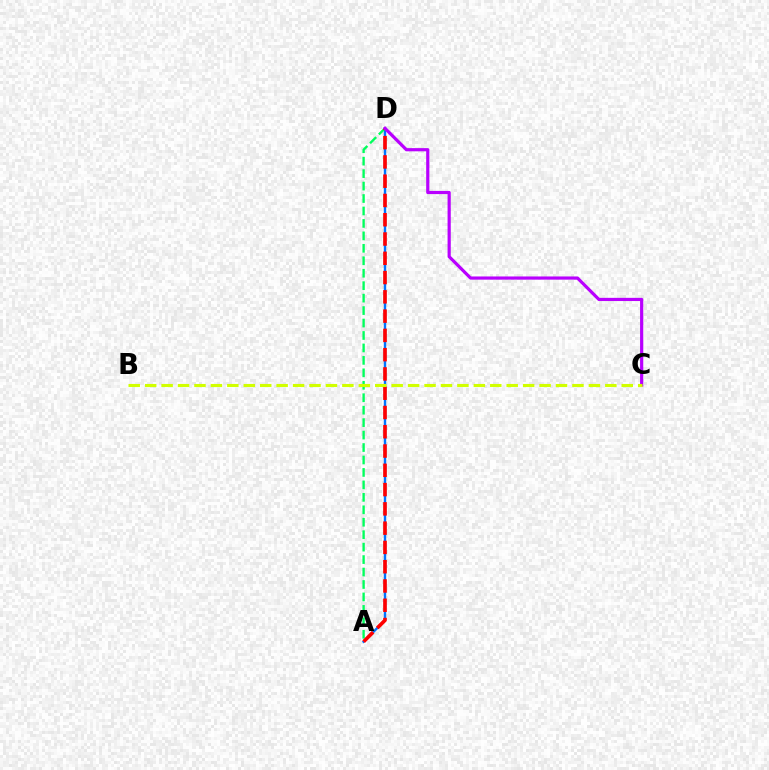{('A', 'D'): [{'color': '#0074ff', 'line_style': 'solid', 'thickness': 1.72}, {'color': '#00ff5c', 'line_style': 'dashed', 'thickness': 1.69}, {'color': '#ff0000', 'line_style': 'dashed', 'thickness': 2.62}], ('C', 'D'): [{'color': '#b900ff', 'line_style': 'solid', 'thickness': 2.3}], ('B', 'C'): [{'color': '#d1ff00', 'line_style': 'dashed', 'thickness': 2.23}]}